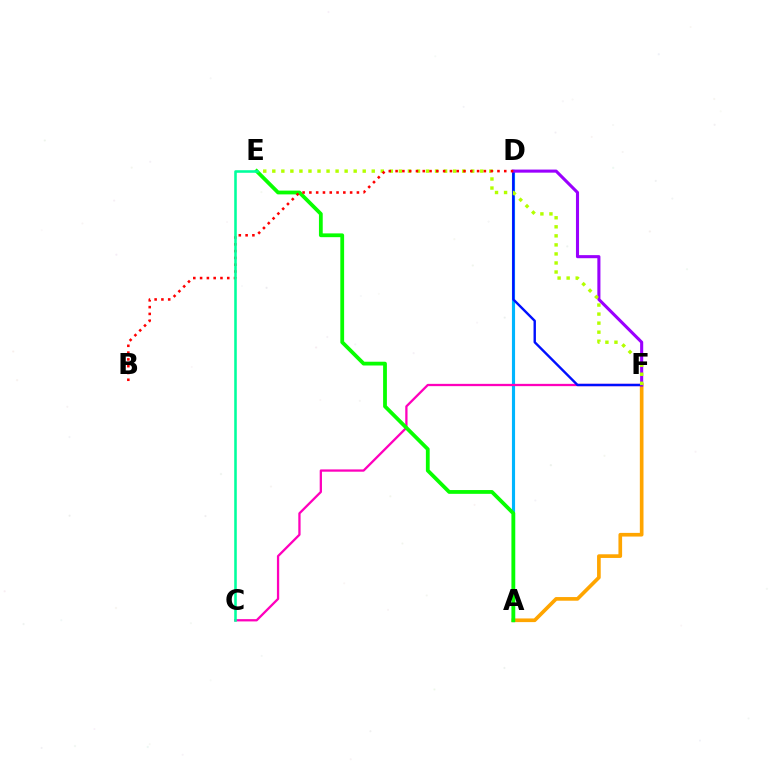{('A', 'D'): [{'color': '#00b5ff', 'line_style': 'solid', 'thickness': 2.25}], ('C', 'F'): [{'color': '#ff00bd', 'line_style': 'solid', 'thickness': 1.65}], ('A', 'F'): [{'color': '#ffa500', 'line_style': 'solid', 'thickness': 2.64}], ('D', 'F'): [{'color': '#0010ff', 'line_style': 'solid', 'thickness': 1.73}, {'color': '#9b00ff', 'line_style': 'solid', 'thickness': 2.22}], ('E', 'F'): [{'color': '#b3ff00', 'line_style': 'dotted', 'thickness': 2.46}], ('A', 'E'): [{'color': '#08ff00', 'line_style': 'solid', 'thickness': 2.72}], ('B', 'D'): [{'color': '#ff0000', 'line_style': 'dotted', 'thickness': 1.85}], ('C', 'E'): [{'color': '#00ff9d', 'line_style': 'solid', 'thickness': 1.85}]}